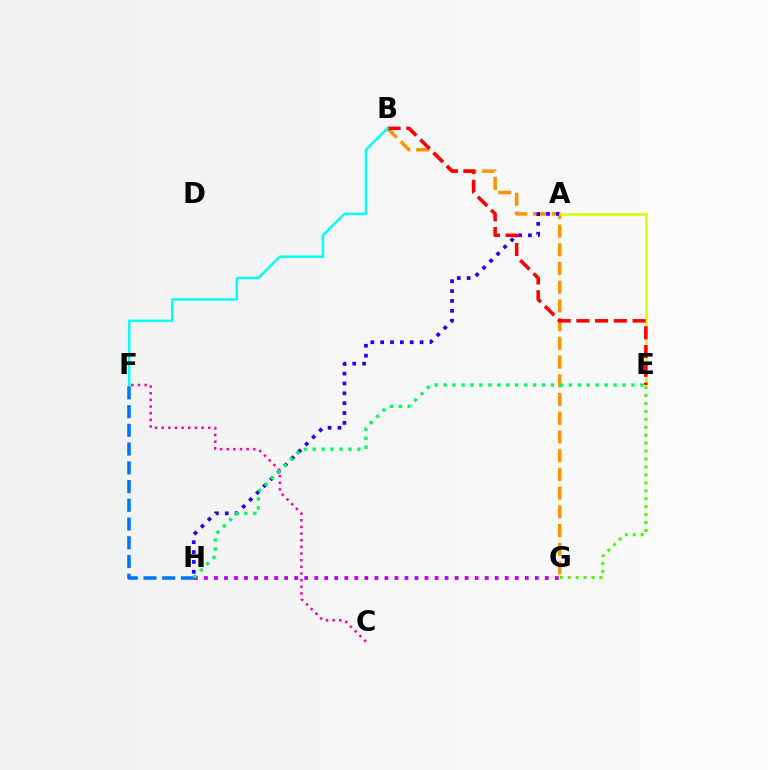{('G', 'H'): [{'color': '#b900ff', 'line_style': 'dotted', 'thickness': 2.72}], ('B', 'G'): [{'color': '#ff9400', 'line_style': 'dashed', 'thickness': 2.54}], ('E', 'G'): [{'color': '#3dff00', 'line_style': 'dotted', 'thickness': 2.16}], ('A', 'H'): [{'color': '#2500ff', 'line_style': 'dotted', 'thickness': 2.68}], ('A', 'E'): [{'color': '#d1ff00', 'line_style': 'solid', 'thickness': 1.84}], ('C', 'F'): [{'color': '#ff00ac', 'line_style': 'dotted', 'thickness': 1.81}], ('B', 'E'): [{'color': '#ff0000', 'line_style': 'dashed', 'thickness': 2.55}], ('B', 'F'): [{'color': '#00fff6', 'line_style': 'solid', 'thickness': 1.78}], ('F', 'H'): [{'color': '#0074ff', 'line_style': 'dashed', 'thickness': 2.55}], ('E', 'H'): [{'color': '#00ff5c', 'line_style': 'dotted', 'thickness': 2.43}]}